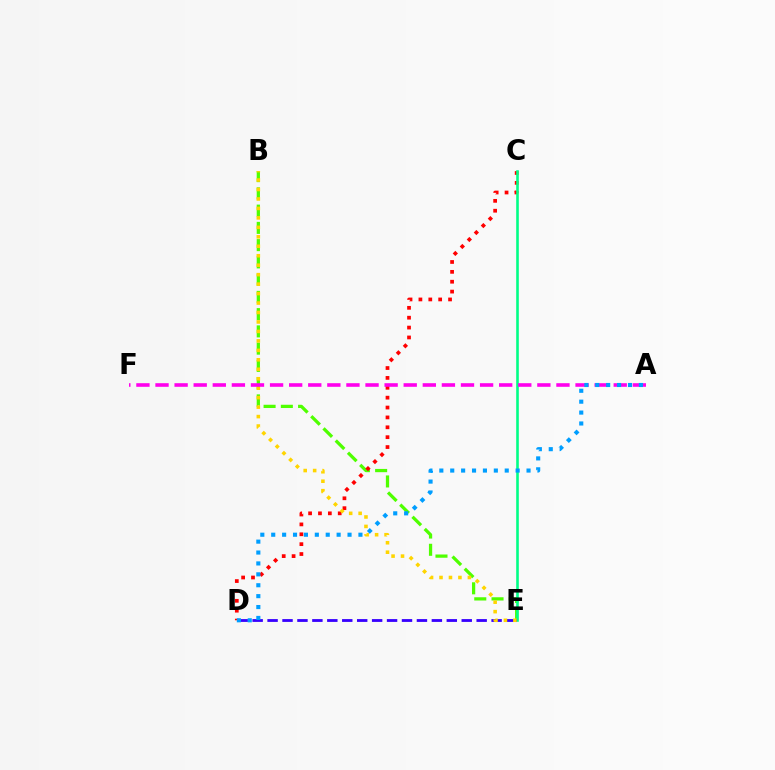{('B', 'E'): [{'color': '#4fff00', 'line_style': 'dashed', 'thickness': 2.34}, {'color': '#ffd500', 'line_style': 'dotted', 'thickness': 2.57}], ('C', 'D'): [{'color': '#ff0000', 'line_style': 'dotted', 'thickness': 2.68}], ('C', 'E'): [{'color': '#00ff86', 'line_style': 'solid', 'thickness': 1.87}], ('D', 'E'): [{'color': '#3700ff', 'line_style': 'dashed', 'thickness': 2.03}], ('A', 'F'): [{'color': '#ff00ed', 'line_style': 'dashed', 'thickness': 2.59}], ('A', 'D'): [{'color': '#009eff', 'line_style': 'dotted', 'thickness': 2.96}]}